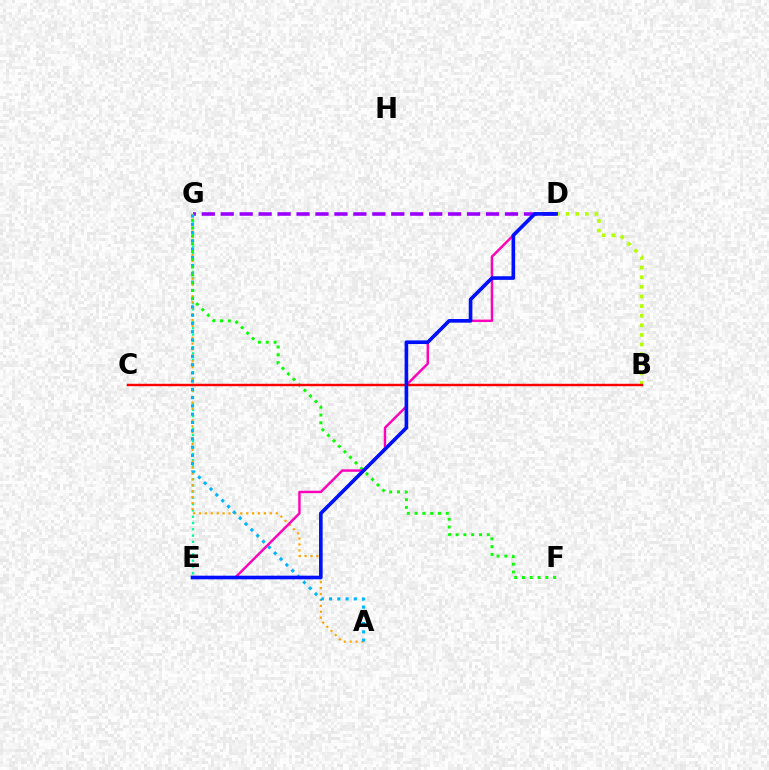{('D', 'G'): [{'color': '#9b00ff', 'line_style': 'dashed', 'thickness': 2.57}], ('E', 'G'): [{'color': '#00ff9d', 'line_style': 'dotted', 'thickness': 1.71}], ('A', 'G'): [{'color': '#ffa500', 'line_style': 'dotted', 'thickness': 1.6}, {'color': '#00b5ff', 'line_style': 'dotted', 'thickness': 2.24}], ('F', 'G'): [{'color': '#08ff00', 'line_style': 'dotted', 'thickness': 2.12}], ('D', 'E'): [{'color': '#ff00bd', 'line_style': 'solid', 'thickness': 1.75}, {'color': '#0010ff', 'line_style': 'solid', 'thickness': 2.61}], ('B', 'D'): [{'color': '#b3ff00', 'line_style': 'dotted', 'thickness': 2.61}], ('B', 'C'): [{'color': '#ff0000', 'line_style': 'solid', 'thickness': 1.76}]}